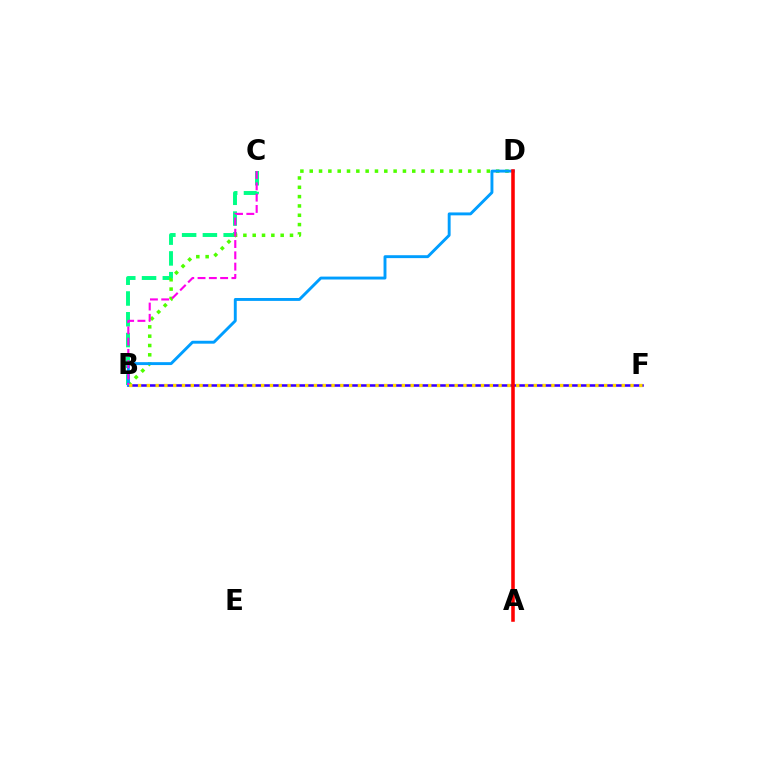{('B', 'C'): [{'color': '#00ff86', 'line_style': 'dashed', 'thickness': 2.82}, {'color': '#ff00ed', 'line_style': 'dashed', 'thickness': 1.53}], ('B', 'D'): [{'color': '#4fff00', 'line_style': 'dotted', 'thickness': 2.53}, {'color': '#009eff', 'line_style': 'solid', 'thickness': 2.09}], ('B', 'F'): [{'color': '#3700ff', 'line_style': 'solid', 'thickness': 1.84}, {'color': '#ffd500', 'line_style': 'dotted', 'thickness': 2.39}], ('A', 'D'): [{'color': '#ff0000', 'line_style': 'solid', 'thickness': 2.56}]}